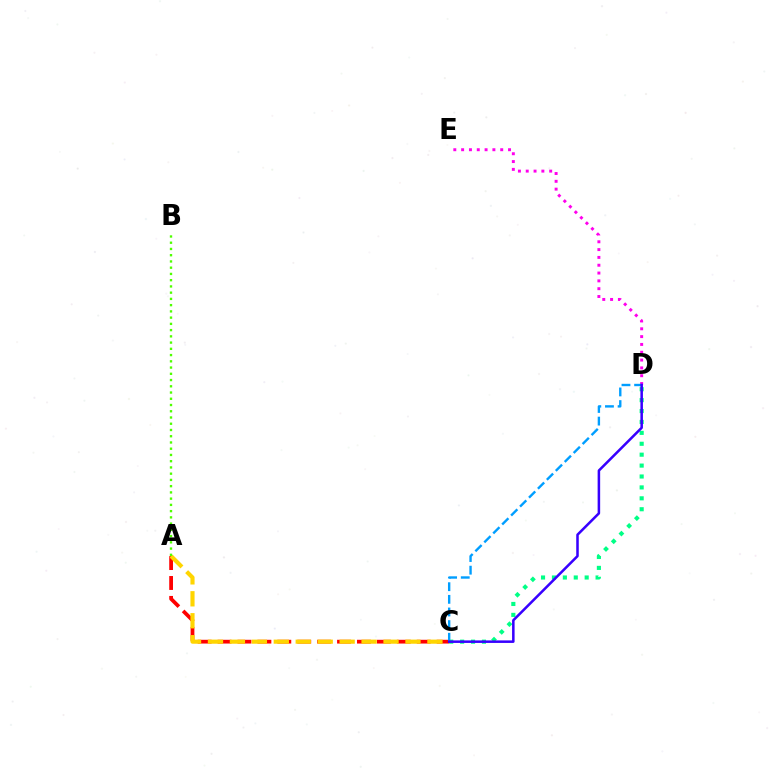{('A', 'C'): [{'color': '#ff0000', 'line_style': 'dashed', 'thickness': 2.71}, {'color': '#ffd500', 'line_style': 'dashed', 'thickness': 2.98}], ('D', 'E'): [{'color': '#ff00ed', 'line_style': 'dotted', 'thickness': 2.12}], ('C', 'D'): [{'color': '#00ff86', 'line_style': 'dotted', 'thickness': 2.96}, {'color': '#009eff', 'line_style': 'dashed', 'thickness': 1.72}, {'color': '#3700ff', 'line_style': 'solid', 'thickness': 1.82}], ('A', 'B'): [{'color': '#4fff00', 'line_style': 'dotted', 'thickness': 1.7}]}